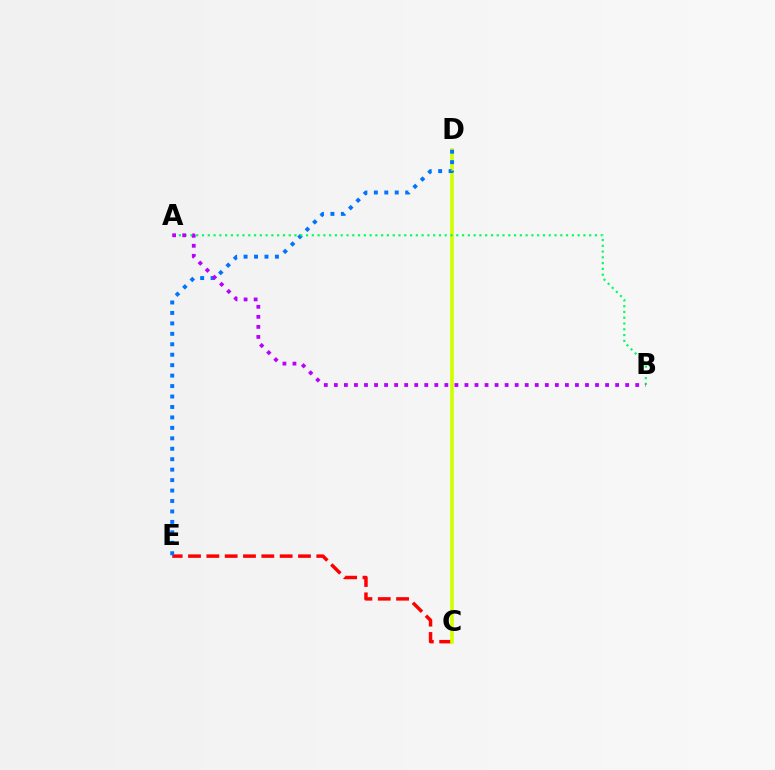{('C', 'E'): [{'color': '#ff0000', 'line_style': 'dashed', 'thickness': 2.49}], ('C', 'D'): [{'color': '#d1ff00', 'line_style': 'solid', 'thickness': 2.64}], ('D', 'E'): [{'color': '#0074ff', 'line_style': 'dotted', 'thickness': 2.84}], ('A', 'B'): [{'color': '#00ff5c', 'line_style': 'dotted', 'thickness': 1.57}, {'color': '#b900ff', 'line_style': 'dotted', 'thickness': 2.73}]}